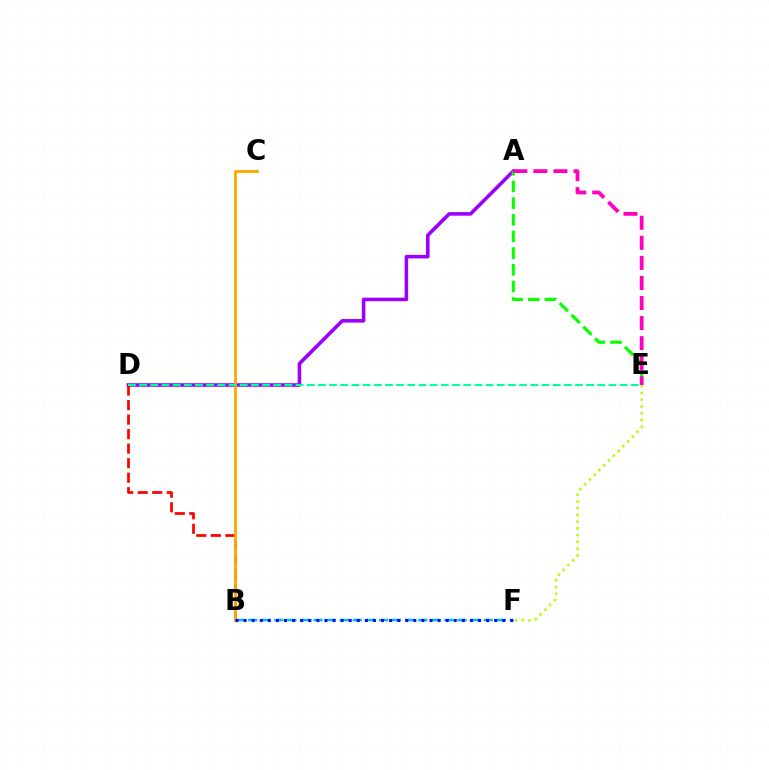{('E', 'F'): [{'color': '#b3ff00', 'line_style': 'dotted', 'thickness': 1.83}], ('A', 'D'): [{'color': '#9b00ff', 'line_style': 'solid', 'thickness': 2.58}], ('B', 'F'): [{'color': '#00b5ff', 'line_style': 'dashed', 'thickness': 1.78}, {'color': '#0010ff', 'line_style': 'dotted', 'thickness': 2.2}], ('B', 'D'): [{'color': '#ff0000', 'line_style': 'dashed', 'thickness': 1.97}], ('A', 'E'): [{'color': '#08ff00', 'line_style': 'dashed', 'thickness': 2.27}, {'color': '#ff00bd', 'line_style': 'dashed', 'thickness': 2.72}], ('B', 'C'): [{'color': '#ffa500', 'line_style': 'solid', 'thickness': 2.01}], ('D', 'E'): [{'color': '#00ff9d', 'line_style': 'dashed', 'thickness': 1.52}]}